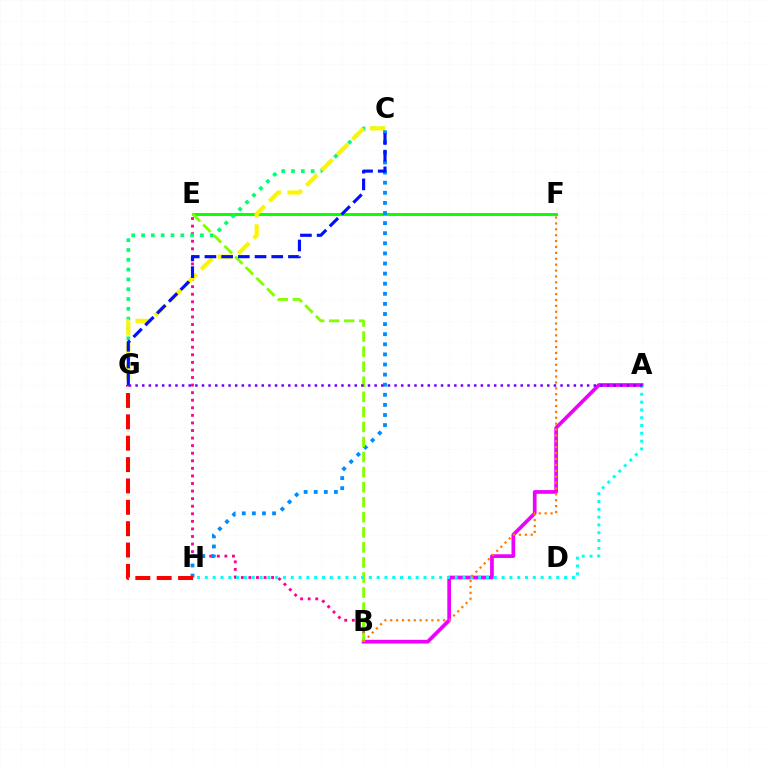{('E', 'F'): [{'color': '#08ff00', 'line_style': 'solid', 'thickness': 2.1}], ('B', 'E'): [{'color': '#ff0094', 'line_style': 'dotted', 'thickness': 2.06}, {'color': '#84ff00', 'line_style': 'dashed', 'thickness': 2.05}], ('C', 'G'): [{'color': '#00ff74', 'line_style': 'dotted', 'thickness': 2.66}, {'color': '#fcf500', 'line_style': 'dashed', 'thickness': 2.96}, {'color': '#0010ff', 'line_style': 'dashed', 'thickness': 2.27}], ('A', 'B'): [{'color': '#ee00ff', 'line_style': 'solid', 'thickness': 2.66}], ('C', 'H'): [{'color': '#008cff', 'line_style': 'dotted', 'thickness': 2.74}], ('A', 'H'): [{'color': '#00fff6', 'line_style': 'dotted', 'thickness': 2.12}], ('G', 'H'): [{'color': '#ff0000', 'line_style': 'dashed', 'thickness': 2.9}], ('B', 'F'): [{'color': '#ff7c00', 'line_style': 'dotted', 'thickness': 1.6}], ('A', 'G'): [{'color': '#7200ff', 'line_style': 'dotted', 'thickness': 1.8}]}